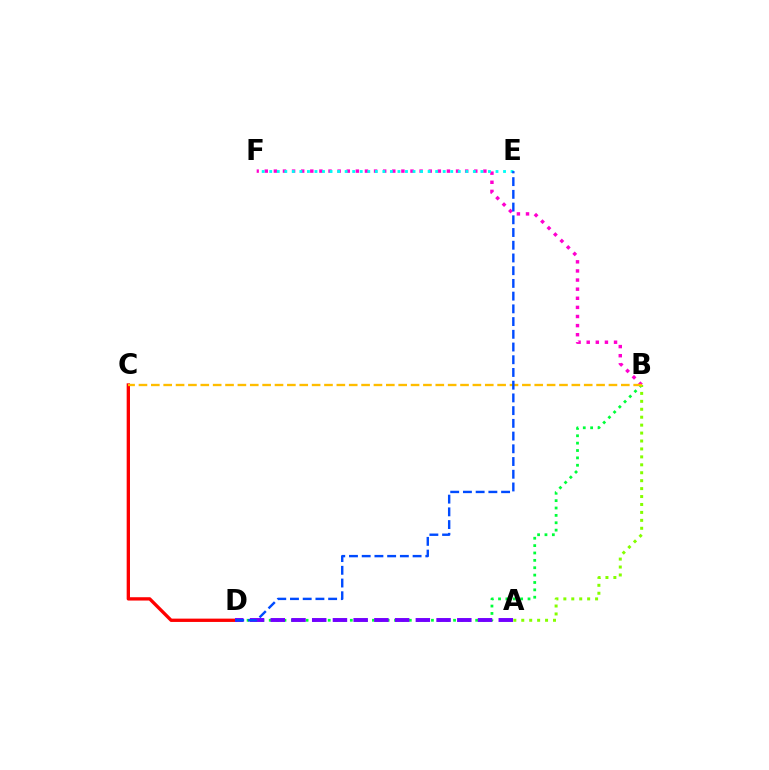{('B', 'D'): [{'color': '#00ff39', 'line_style': 'dotted', 'thickness': 2.0}], ('C', 'D'): [{'color': '#ff0000', 'line_style': 'solid', 'thickness': 2.39}], ('A', 'B'): [{'color': '#84ff00', 'line_style': 'dotted', 'thickness': 2.16}], ('A', 'D'): [{'color': '#7200ff', 'line_style': 'dashed', 'thickness': 2.82}], ('B', 'F'): [{'color': '#ff00cf', 'line_style': 'dotted', 'thickness': 2.48}], ('B', 'C'): [{'color': '#ffbd00', 'line_style': 'dashed', 'thickness': 1.68}], ('E', 'F'): [{'color': '#00fff6', 'line_style': 'dotted', 'thickness': 2.05}], ('D', 'E'): [{'color': '#004bff', 'line_style': 'dashed', 'thickness': 1.73}]}